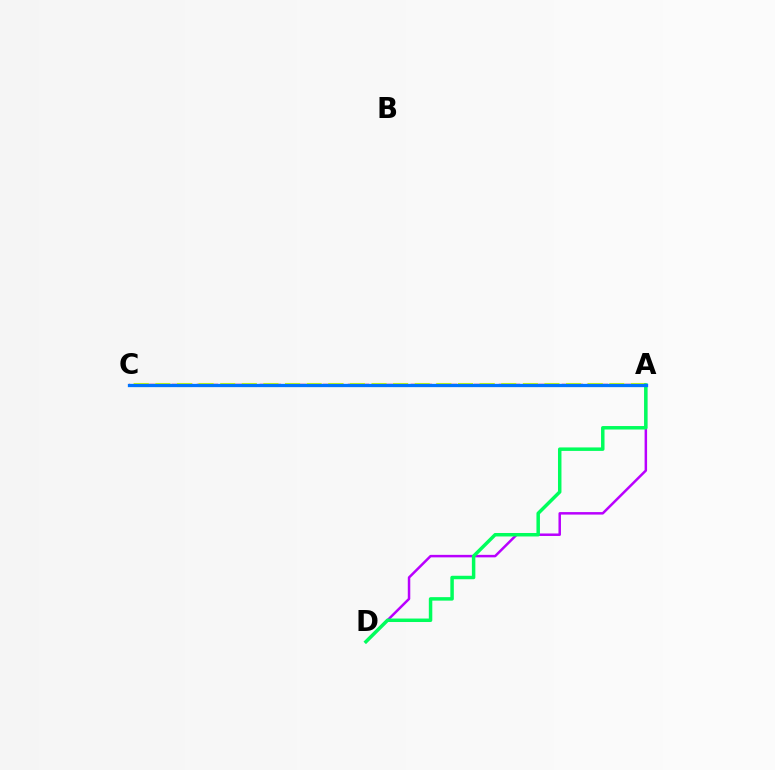{('A', 'C'): [{'color': '#ff0000', 'line_style': 'dashed', 'thickness': 1.71}, {'color': '#d1ff00', 'line_style': 'dashed', 'thickness': 2.94}, {'color': '#0074ff', 'line_style': 'solid', 'thickness': 2.37}], ('A', 'D'): [{'color': '#b900ff', 'line_style': 'solid', 'thickness': 1.8}, {'color': '#00ff5c', 'line_style': 'solid', 'thickness': 2.5}]}